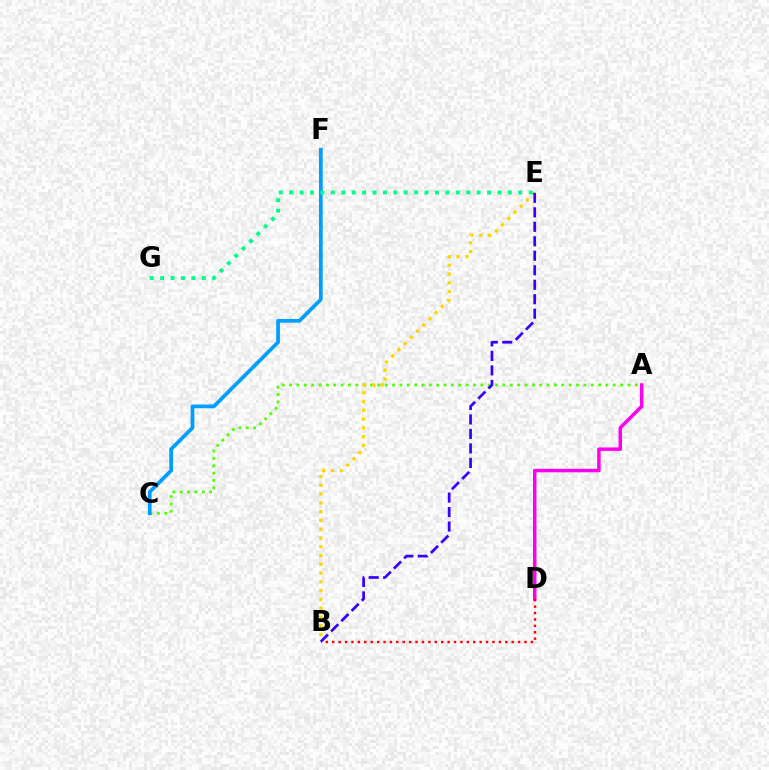{('A', 'D'): [{'color': '#ff00ed', 'line_style': 'solid', 'thickness': 2.5}], ('A', 'C'): [{'color': '#4fff00', 'line_style': 'dotted', 'thickness': 2.0}], ('B', 'D'): [{'color': '#ff0000', 'line_style': 'dotted', 'thickness': 1.74}], ('C', 'F'): [{'color': '#009eff', 'line_style': 'solid', 'thickness': 2.69}], ('B', 'E'): [{'color': '#ffd500', 'line_style': 'dotted', 'thickness': 2.38}, {'color': '#3700ff', 'line_style': 'dashed', 'thickness': 1.97}], ('E', 'G'): [{'color': '#00ff86', 'line_style': 'dotted', 'thickness': 2.83}]}